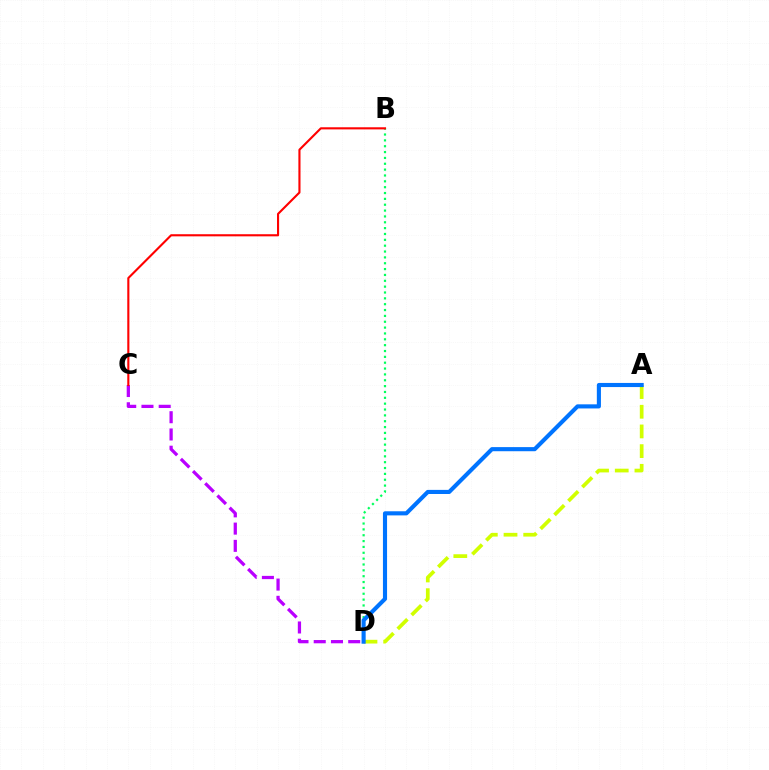{('C', 'D'): [{'color': '#b900ff', 'line_style': 'dashed', 'thickness': 2.34}], ('B', 'D'): [{'color': '#00ff5c', 'line_style': 'dotted', 'thickness': 1.59}], ('A', 'D'): [{'color': '#d1ff00', 'line_style': 'dashed', 'thickness': 2.67}, {'color': '#0074ff', 'line_style': 'solid', 'thickness': 2.96}], ('B', 'C'): [{'color': '#ff0000', 'line_style': 'solid', 'thickness': 1.52}]}